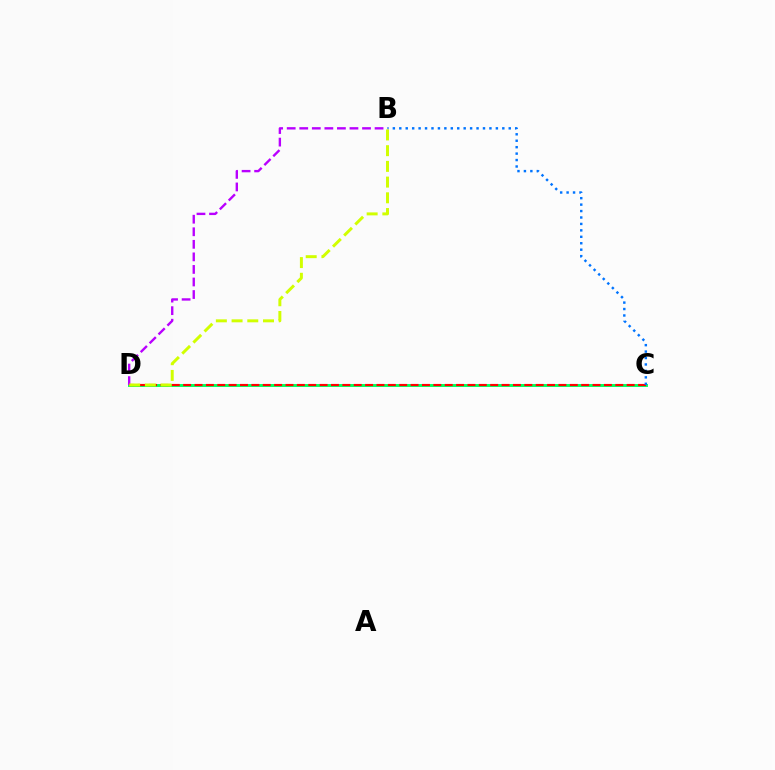{('C', 'D'): [{'color': '#00ff5c', 'line_style': 'solid', 'thickness': 2.1}, {'color': '#ff0000', 'line_style': 'dashed', 'thickness': 1.54}], ('B', 'D'): [{'color': '#b900ff', 'line_style': 'dashed', 'thickness': 1.71}, {'color': '#d1ff00', 'line_style': 'dashed', 'thickness': 2.13}], ('B', 'C'): [{'color': '#0074ff', 'line_style': 'dotted', 'thickness': 1.75}]}